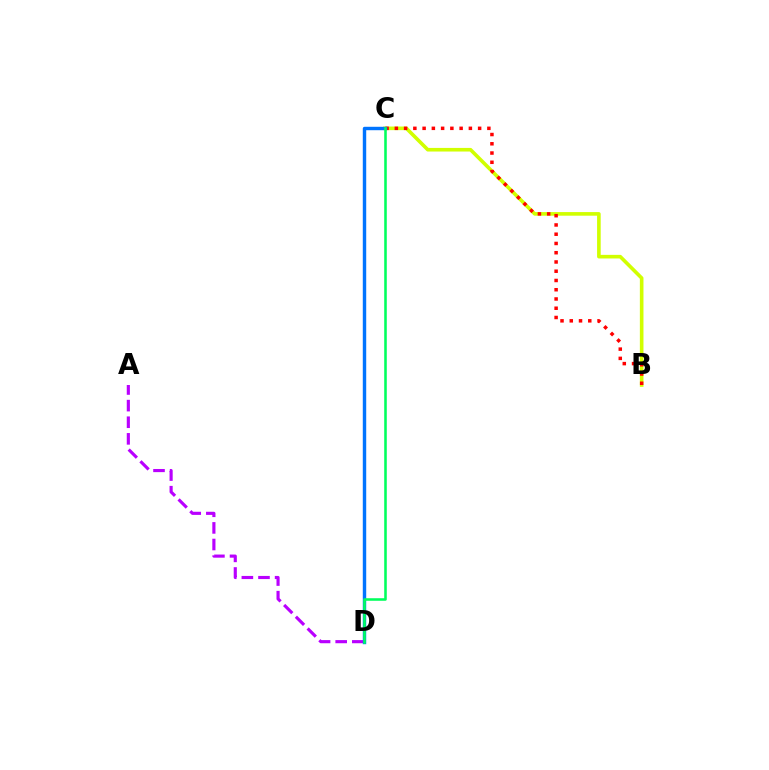{('B', 'C'): [{'color': '#d1ff00', 'line_style': 'solid', 'thickness': 2.6}, {'color': '#ff0000', 'line_style': 'dotted', 'thickness': 2.51}], ('A', 'D'): [{'color': '#b900ff', 'line_style': 'dashed', 'thickness': 2.26}], ('C', 'D'): [{'color': '#0074ff', 'line_style': 'solid', 'thickness': 2.46}, {'color': '#00ff5c', 'line_style': 'solid', 'thickness': 1.85}]}